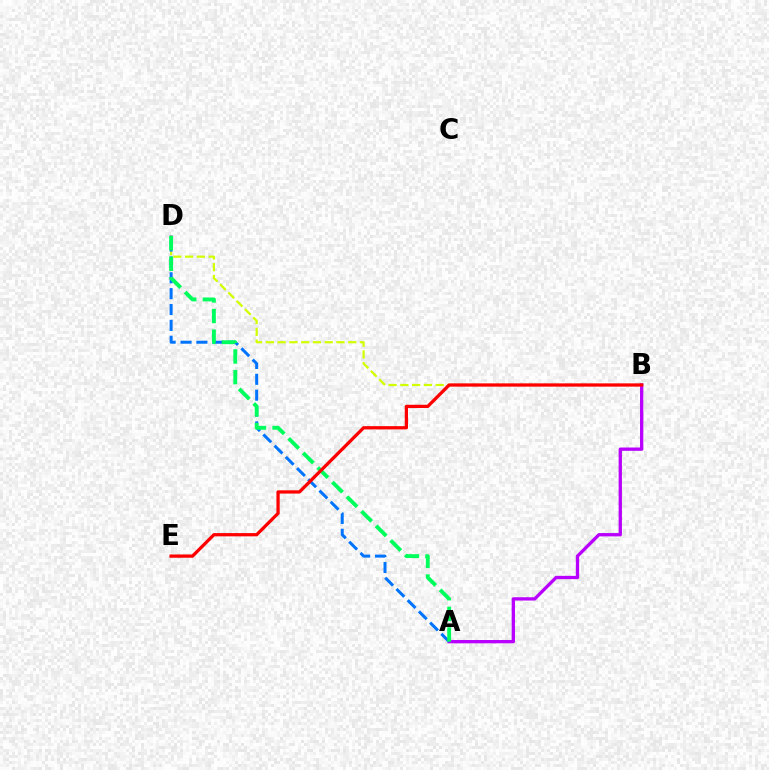{('B', 'D'): [{'color': '#d1ff00', 'line_style': 'dashed', 'thickness': 1.6}], ('A', 'B'): [{'color': '#b900ff', 'line_style': 'solid', 'thickness': 2.38}], ('A', 'D'): [{'color': '#0074ff', 'line_style': 'dashed', 'thickness': 2.16}, {'color': '#00ff5c', 'line_style': 'dashed', 'thickness': 2.8}], ('B', 'E'): [{'color': '#ff0000', 'line_style': 'solid', 'thickness': 2.35}]}